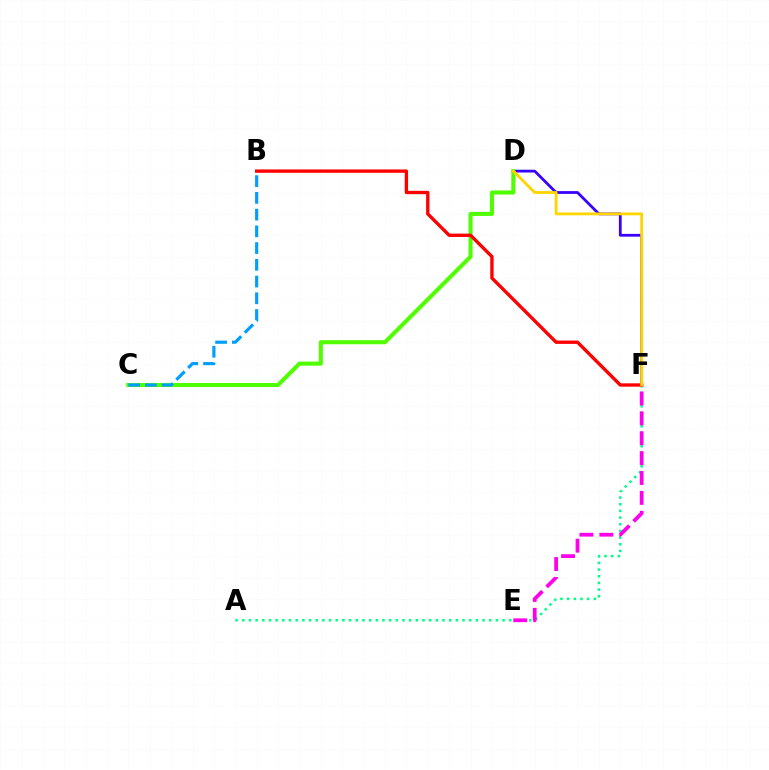{('A', 'F'): [{'color': '#00ff86', 'line_style': 'dotted', 'thickness': 1.81}], ('D', 'F'): [{'color': '#3700ff', 'line_style': 'solid', 'thickness': 2.0}, {'color': '#ffd500', 'line_style': 'solid', 'thickness': 2.05}], ('E', 'F'): [{'color': '#ff00ed', 'line_style': 'dashed', 'thickness': 2.7}], ('C', 'D'): [{'color': '#4fff00', 'line_style': 'solid', 'thickness': 2.93}], ('B', 'F'): [{'color': '#ff0000', 'line_style': 'solid', 'thickness': 2.42}], ('B', 'C'): [{'color': '#009eff', 'line_style': 'dashed', 'thickness': 2.27}]}